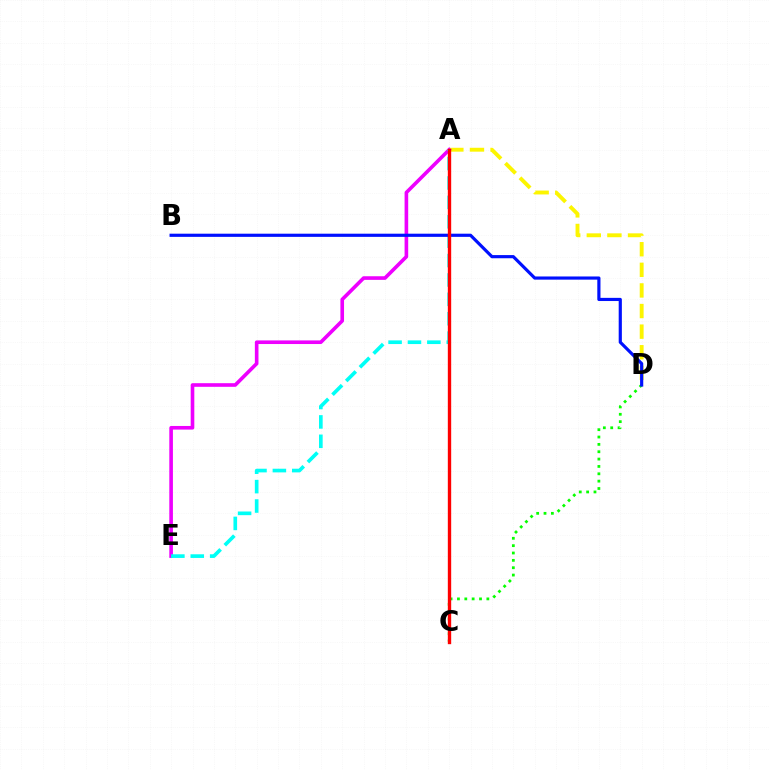{('C', 'D'): [{'color': '#08ff00', 'line_style': 'dotted', 'thickness': 2.0}], ('A', 'D'): [{'color': '#fcf500', 'line_style': 'dashed', 'thickness': 2.8}], ('A', 'E'): [{'color': '#ee00ff', 'line_style': 'solid', 'thickness': 2.61}, {'color': '#00fff6', 'line_style': 'dashed', 'thickness': 2.63}], ('B', 'D'): [{'color': '#0010ff', 'line_style': 'solid', 'thickness': 2.28}], ('A', 'C'): [{'color': '#ff0000', 'line_style': 'solid', 'thickness': 2.42}]}